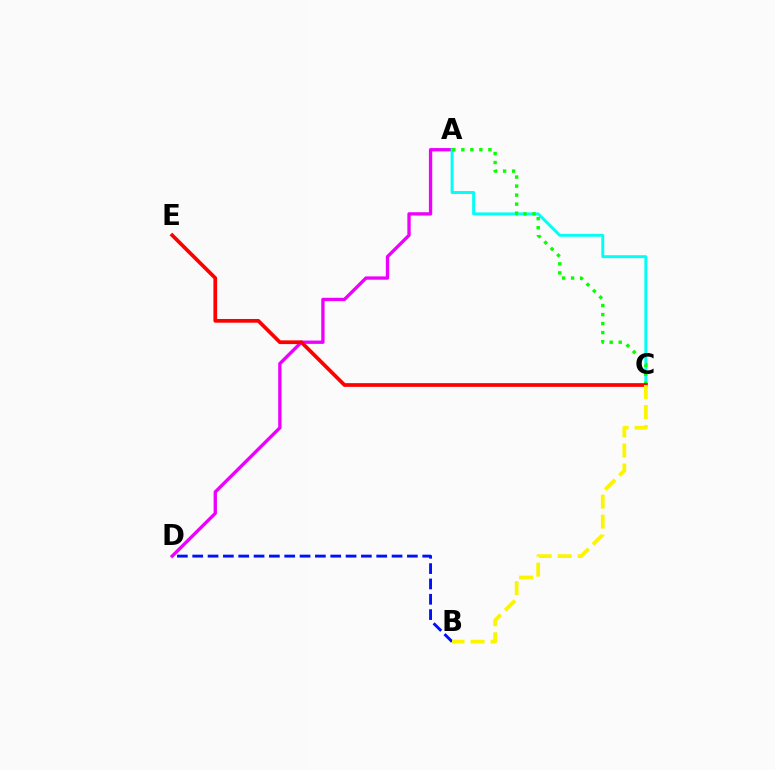{('B', 'D'): [{'color': '#0010ff', 'line_style': 'dashed', 'thickness': 2.08}], ('A', 'D'): [{'color': '#ee00ff', 'line_style': 'solid', 'thickness': 2.4}], ('A', 'C'): [{'color': '#00fff6', 'line_style': 'solid', 'thickness': 2.11}, {'color': '#08ff00', 'line_style': 'dotted', 'thickness': 2.45}], ('C', 'E'): [{'color': '#ff0000', 'line_style': 'solid', 'thickness': 2.68}], ('B', 'C'): [{'color': '#fcf500', 'line_style': 'dashed', 'thickness': 2.72}]}